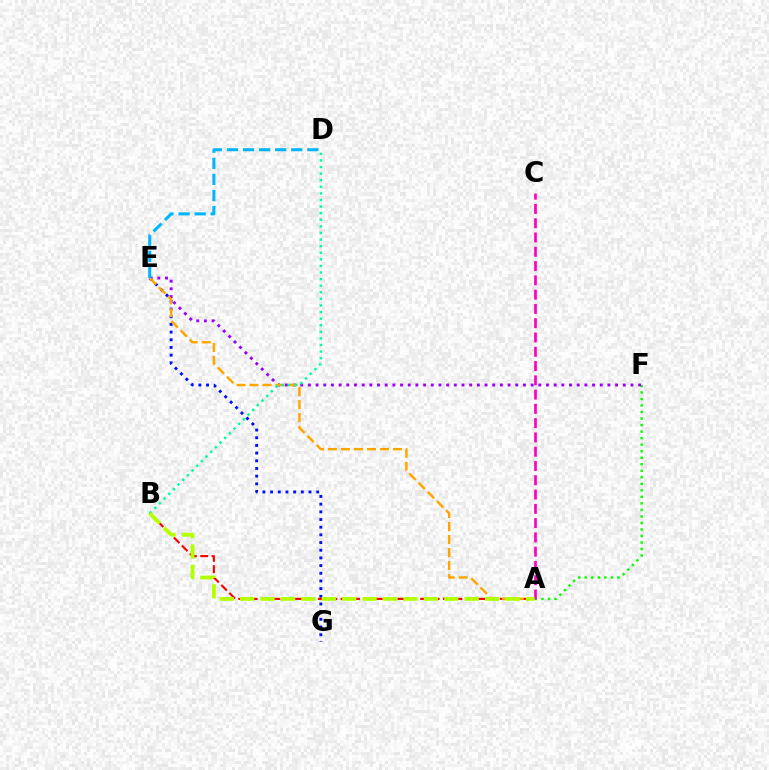{('E', 'G'): [{'color': '#0010ff', 'line_style': 'dotted', 'thickness': 2.09}], ('A', 'F'): [{'color': '#08ff00', 'line_style': 'dotted', 'thickness': 1.77}], ('A', 'B'): [{'color': '#ff0000', 'line_style': 'dashed', 'thickness': 1.55}, {'color': '#b3ff00', 'line_style': 'dashed', 'thickness': 2.77}], ('E', 'F'): [{'color': '#9b00ff', 'line_style': 'dotted', 'thickness': 2.09}], ('A', 'E'): [{'color': '#ffa500', 'line_style': 'dashed', 'thickness': 1.77}], ('A', 'C'): [{'color': '#ff00bd', 'line_style': 'dashed', 'thickness': 1.94}], ('B', 'D'): [{'color': '#00ff9d', 'line_style': 'dotted', 'thickness': 1.79}], ('D', 'E'): [{'color': '#00b5ff', 'line_style': 'dashed', 'thickness': 2.18}]}